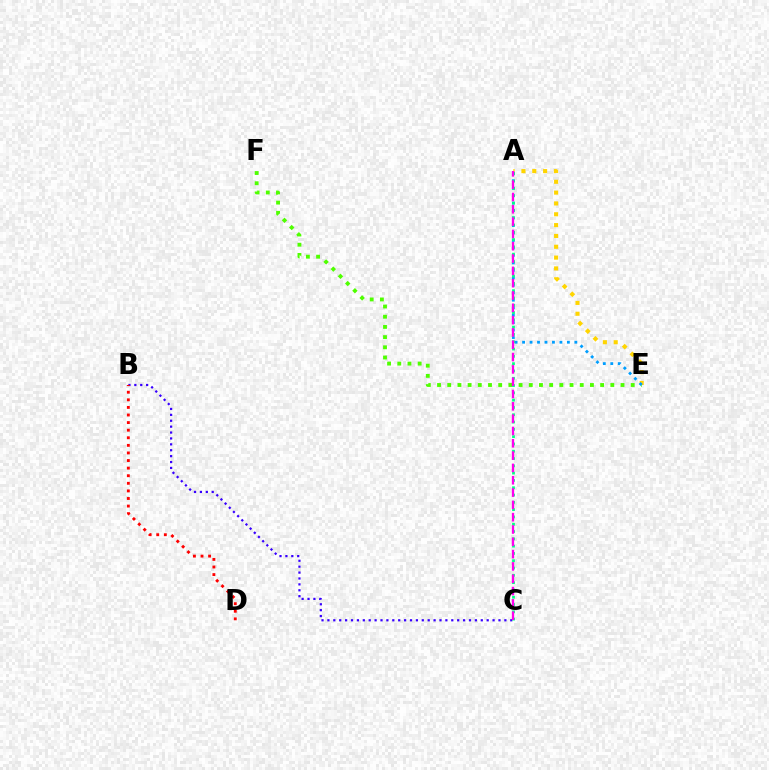{('B', 'C'): [{'color': '#3700ff', 'line_style': 'dotted', 'thickness': 1.6}], ('A', 'E'): [{'color': '#ffd500', 'line_style': 'dotted', 'thickness': 2.94}, {'color': '#009eff', 'line_style': 'dotted', 'thickness': 2.03}], ('E', 'F'): [{'color': '#4fff00', 'line_style': 'dotted', 'thickness': 2.77}], ('B', 'D'): [{'color': '#ff0000', 'line_style': 'dotted', 'thickness': 2.06}], ('A', 'C'): [{'color': '#00ff86', 'line_style': 'dotted', 'thickness': 1.98}, {'color': '#ff00ed', 'line_style': 'dashed', 'thickness': 1.67}]}